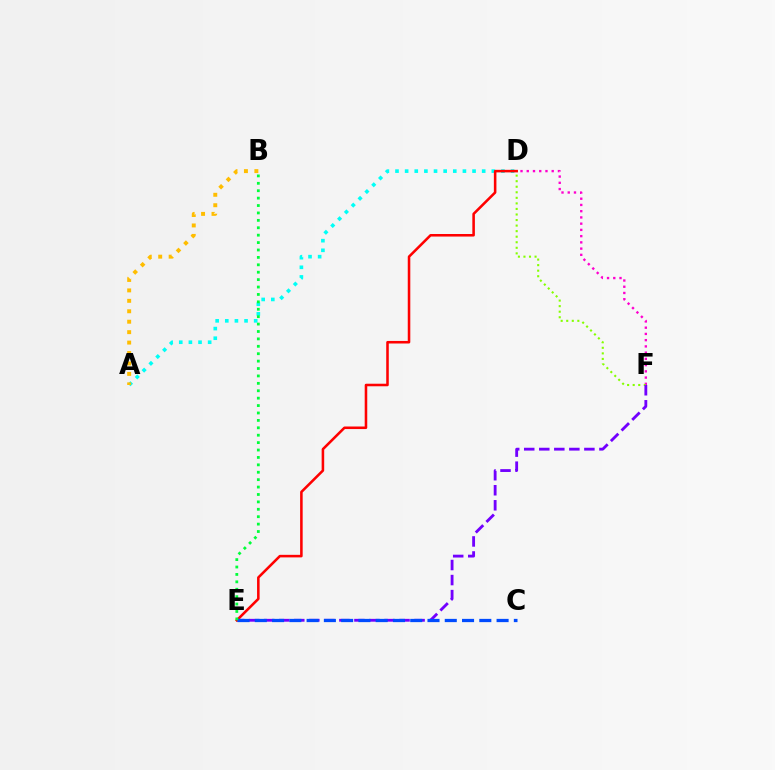{('D', 'F'): [{'color': '#ff00cf', 'line_style': 'dotted', 'thickness': 1.69}, {'color': '#84ff00', 'line_style': 'dotted', 'thickness': 1.51}], ('A', 'D'): [{'color': '#00fff6', 'line_style': 'dotted', 'thickness': 2.62}], ('E', 'F'): [{'color': '#7200ff', 'line_style': 'dashed', 'thickness': 2.04}], ('D', 'E'): [{'color': '#ff0000', 'line_style': 'solid', 'thickness': 1.84}], ('C', 'E'): [{'color': '#004bff', 'line_style': 'dashed', 'thickness': 2.35}], ('B', 'E'): [{'color': '#00ff39', 'line_style': 'dotted', 'thickness': 2.01}], ('A', 'B'): [{'color': '#ffbd00', 'line_style': 'dotted', 'thickness': 2.84}]}